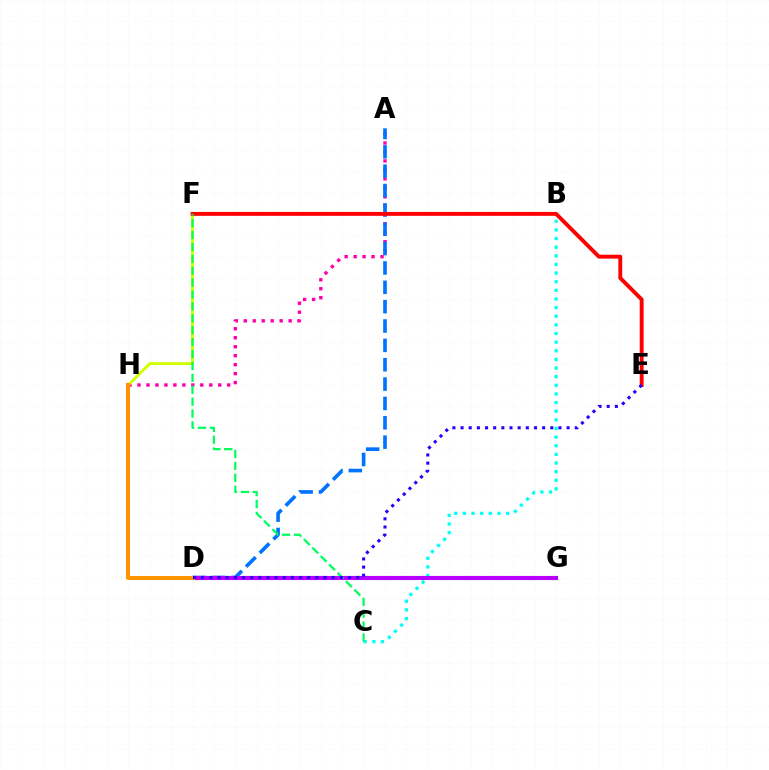{('A', 'H'): [{'color': '#ff00ac', 'line_style': 'dotted', 'thickness': 2.44}], ('A', 'D'): [{'color': '#0074ff', 'line_style': 'dashed', 'thickness': 2.63}], ('D', 'G'): [{'color': '#3dff00', 'line_style': 'dotted', 'thickness': 2.97}, {'color': '#b900ff', 'line_style': 'solid', 'thickness': 2.96}], ('F', 'H'): [{'color': '#d1ff00', 'line_style': 'solid', 'thickness': 2.12}], ('B', 'C'): [{'color': '#00fff6', 'line_style': 'dotted', 'thickness': 2.35}], ('E', 'F'): [{'color': '#ff0000', 'line_style': 'solid', 'thickness': 2.8}], ('D', 'H'): [{'color': '#ff9400', 'line_style': 'solid', 'thickness': 2.88}], ('C', 'F'): [{'color': '#00ff5c', 'line_style': 'dashed', 'thickness': 1.62}], ('D', 'E'): [{'color': '#2500ff', 'line_style': 'dotted', 'thickness': 2.22}]}